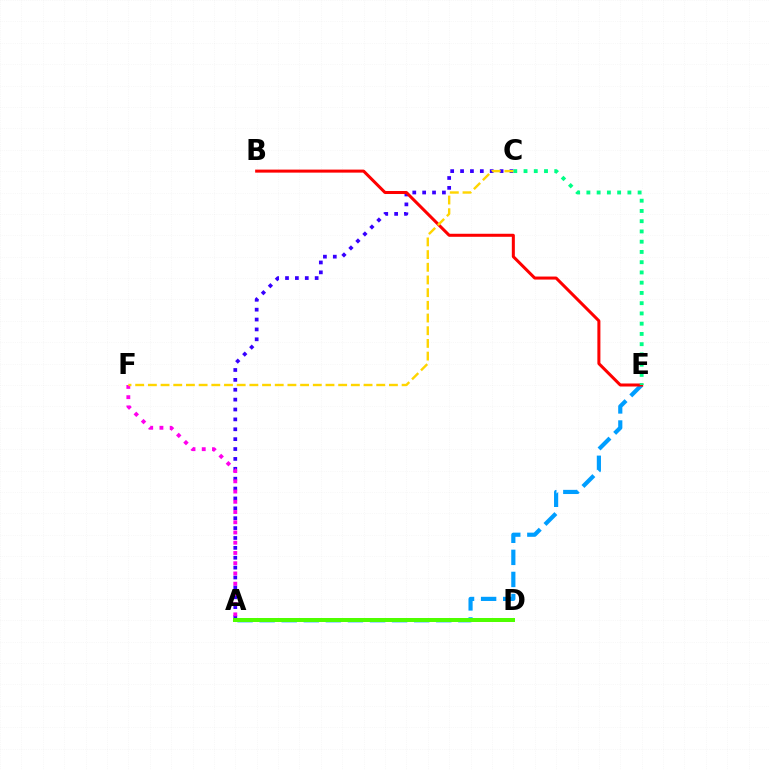{('A', 'E'): [{'color': '#009eff', 'line_style': 'dashed', 'thickness': 3.0}], ('A', 'C'): [{'color': '#3700ff', 'line_style': 'dotted', 'thickness': 2.68}], ('B', 'E'): [{'color': '#ff0000', 'line_style': 'solid', 'thickness': 2.18}], ('A', 'F'): [{'color': '#ff00ed', 'line_style': 'dotted', 'thickness': 2.78}], ('C', 'E'): [{'color': '#00ff86', 'line_style': 'dotted', 'thickness': 2.78}], ('C', 'F'): [{'color': '#ffd500', 'line_style': 'dashed', 'thickness': 1.72}], ('A', 'D'): [{'color': '#4fff00', 'line_style': 'solid', 'thickness': 2.88}]}